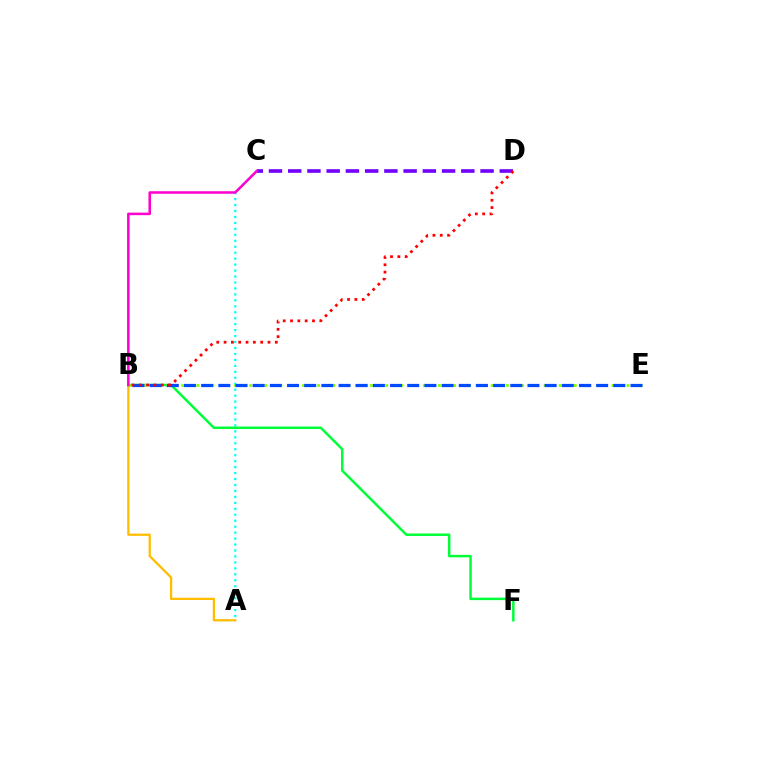{('A', 'B'): [{'color': '#ffbd00', 'line_style': 'solid', 'thickness': 1.63}], ('A', 'C'): [{'color': '#00fff6', 'line_style': 'dotted', 'thickness': 1.62}], ('C', 'D'): [{'color': '#7200ff', 'line_style': 'dashed', 'thickness': 2.61}], ('B', 'F'): [{'color': '#00ff39', 'line_style': 'solid', 'thickness': 1.79}], ('B', 'E'): [{'color': '#84ff00', 'line_style': 'dotted', 'thickness': 2.05}, {'color': '#004bff', 'line_style': 'dashed', 'thickness': 2.33}], ('B', 'C'): [{'color': '#ff00cf', 'line_style': 'solid', 'thickness': 1.83}], ('B', 'D'): [{'color': '#ff0000', 'line_style': 'dotted', 'thickness': 1.99}]}